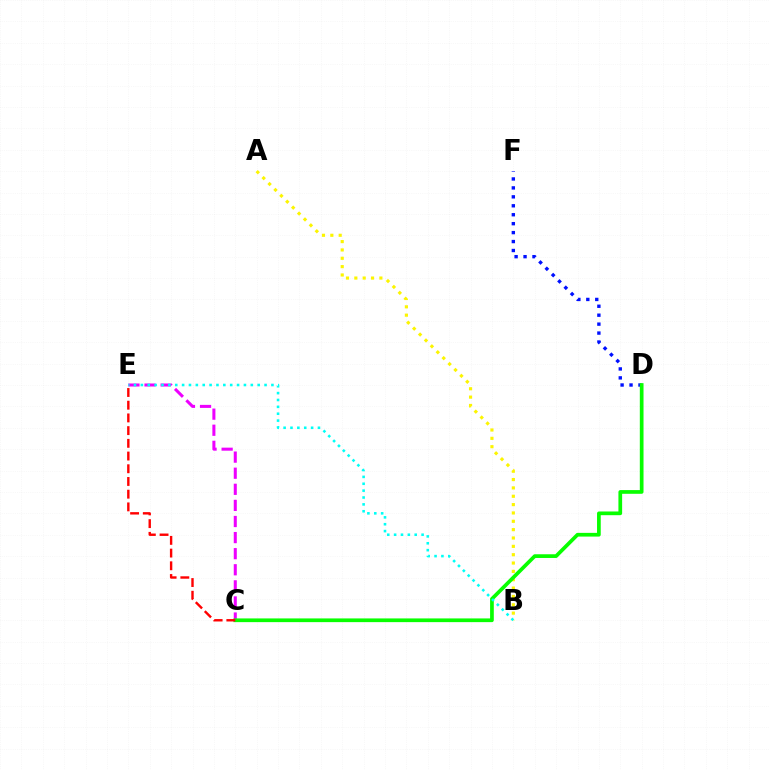{('A', 'B'): [{'color': '#fcf500', 'line_style': 'dotted', 'thickness': 2.27}], ('C', 'E'): [{'color': '#ee00ff', 'line_style': 'dashed', 'thickness': 2.19}, {'color': '#ff0000', 'line_style': 'dashed', 'thickness': 1.73}], ('D', 'F'): [{'color': '#0010ff', 'line_style': 'dotted', 'thickness': 2.43}], ('C', 'D'): [{'color': '#08ff00', 'line_style': 'solid', 'thickness': 2.67}], ('B', 'E'): [{'color': '#00fff6', 'line_style': 'dotted', 'thickness': 1.87}]}